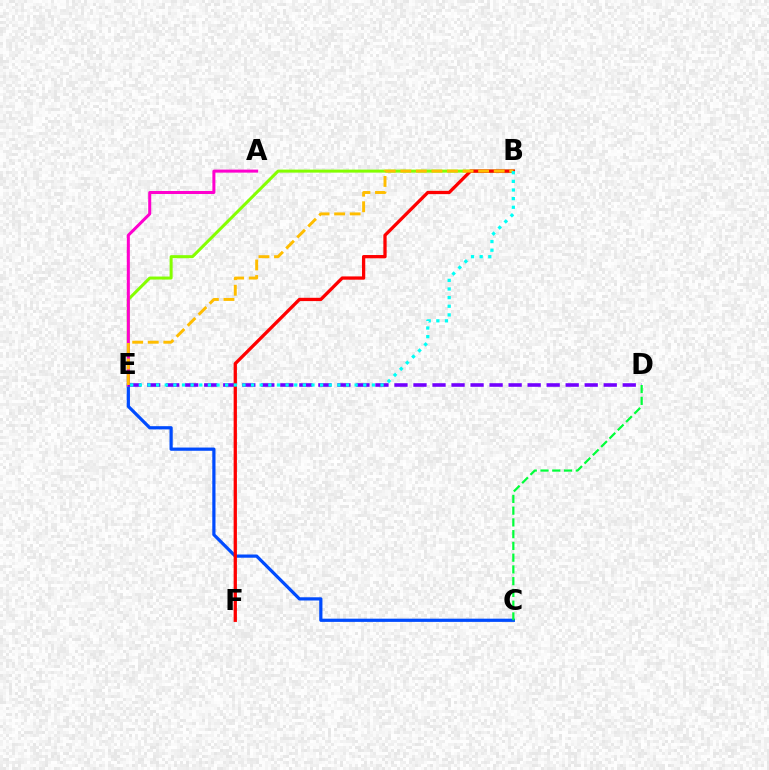{('C', 'E'): [{'color': '#004bff', 'line_style': 'solid', 'thickness': 2.31}], ('B', 'E'): [{'color': '#84ff00', 'line_style': 'solid', 'thickness': 2.18}, {'color': '#ffbd00', 'line_style': 'dashed', 'thickness': 2.11}, {'color': '#00fff6', 'line_style': 'dotted', 'thickness': 2.34}], ('A', 'E'): [{'color': '#ff00cf', 'line_style': 'solid', 'thickness': 2.17}], ('D', 'E'): [{'color': '#7200ff', 'line_style': 'dashed', 'thickness': 2.58}], ('B', 'F'): [{'color': '#ff0000', 'line_style': 'solid', 'thickness': 2.37}], ('C', 'D'): [{'color': '#00ff39', 'line_style': 'dashed', 'thickness': 1.6}]}